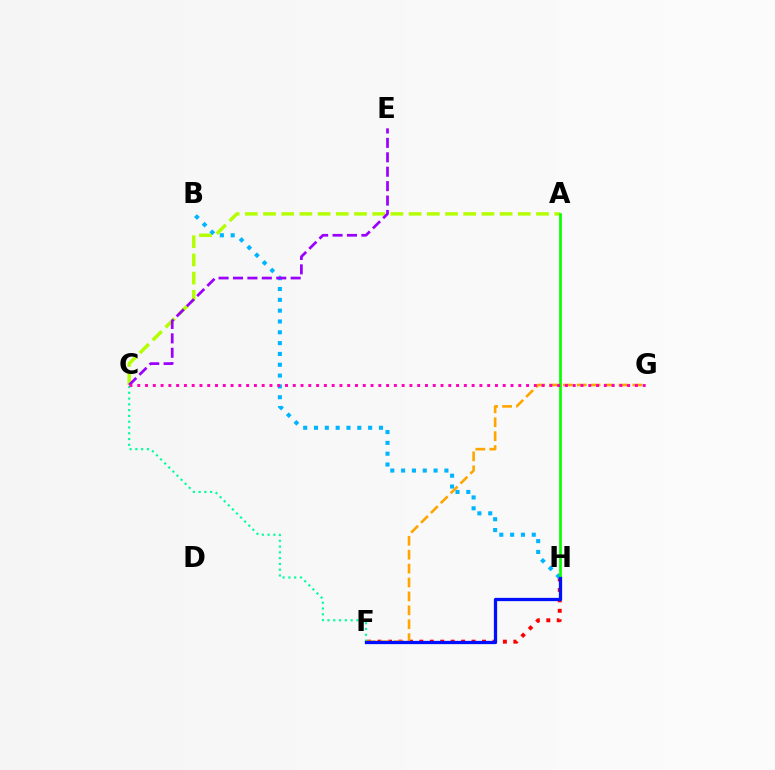{('F', 'H'): [{'color': '#ff0000', 'line_style': 'dotted', 'thickness': 2.84}, {'color': '#0010ff', 'line_style': 'solid', 'thickness': 2.35}], ('A', 'C'): [{'color': '#b3ff00', 'line_style': 'dashed', 'thickness': 2.47}], ('C', 'F'): [{'color': '#00ff9d', 'line_style': 'dotted', 'thickness': 1.57}], ('B', 'H'): [{'color': '#00b5ff', 'line_style': 'dotted', 'thickness': 2.94}], ('A', 'H'): [{'color': '#08ff00', 'line_style': 'solid', 'thickness': 1.95}], ('F', 'G'): [{'color': '#ffa500', 'line_style': 'dashed', 'thickness': 1.89}], ('C', 'E'): [{'color': '#9b00ff', 'line_style': 'dashed', 'thickness': 1.96}], ('C', 'G'): [{'color': '#ff00bd', 'line_style': 'dotted', 'thickness': 2.11}]}